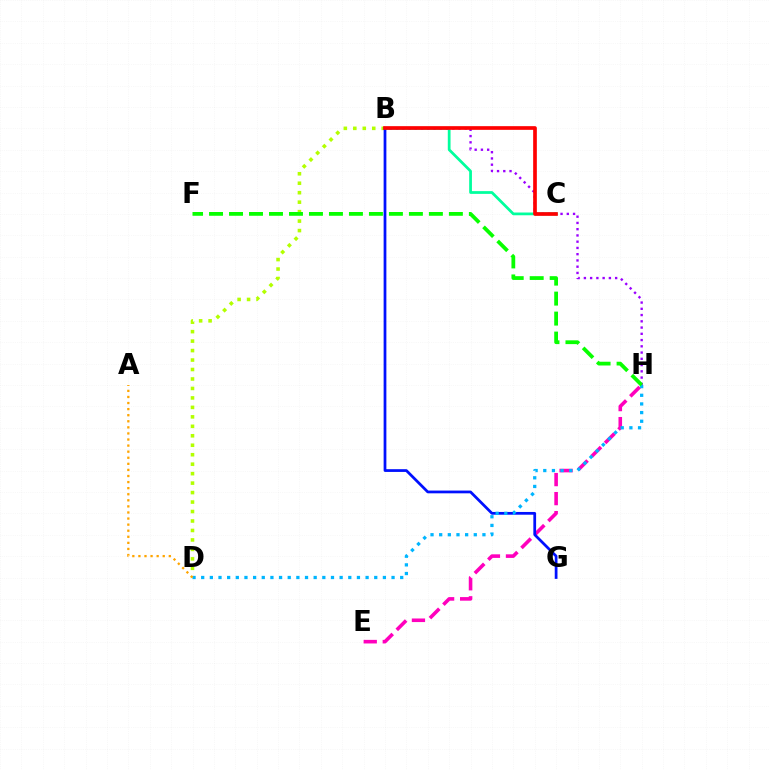{('B', 'D'): [{'color': '#b3ff00', 'line_style': 'dotted', 'thickness': 2.57}], ('B', 'C'): [{'color': '#00ff9d', 'line_style': 'solid', 'thickness': 1.98}, {'color': '#ff0000', 'line_style': 'solid', 'thickness': 2.65}], ('E', 'H'): [{'color': '#ff00bd', 'line_style': 'dashed', 'thickness': 2.58}], ('B', 'G'): [{'color': '#0010ff', 'line_style': 'solid', 'thickness': 1.98}], ('B', 'H'): [{'color': '#9b00ff', 'line_style': 'dotted', 'thickness': 1.7}], ('D', 'H'): [{'color': '#00b5ff', 'line_style': 'dotted', 'thickness': 2.35}], ('F', 'H'): [{'color': '#08ff00', 'line_style': 'dashed', 'thickness': 2.72}], ('A', 'D'): [{'color': '#ffa500', 'line_style': 'dotted', 'thickness': 1.65}]}